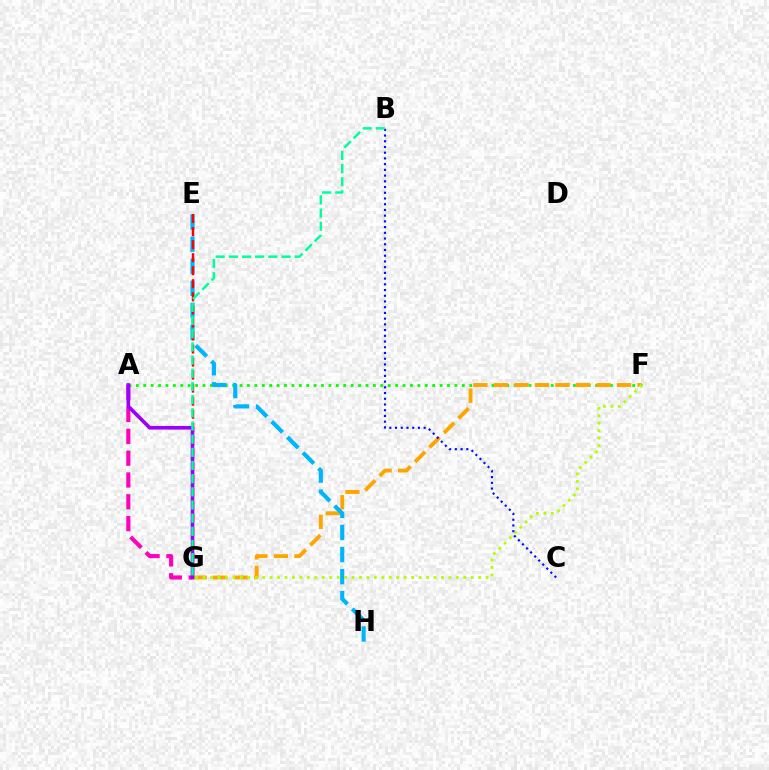{('A', 'F'): [{'color': '#08ff00', 'line_style': 'dotted', 'thickness': 2.01}], ('F', 'G'): [{'color': '#ffa500', 'line_style': 'dashed', 'thickness': 2.79}, {'color': '#b3ff00', 'line_style': 'dotted', 'thickness': 2.02}], ('E', 'H'): [{'color': '#00b5ff', 'line_style': 'dashed', 'thickness': 3.0}], ('E', 'G'): [{'color': '#ff0000', 'line_style': 'dashed', 'thickness': 1.77}], ('A', 'G'): [{'color': '#ff00bd', 'line_style': 'dashed', 'thickness': 2.97}, {'color': '#9b00ff', 'line_style': 'solid', 'thickness': 2.62}], ('B', 'C'): [{'color': '#0010ff', 'line_style': 'dotted', 'thickness': 1.55}], ('B', 'G'): [{'color': '#00ff9d', 'line_style': 'dashed', 'thickness': 1.79}]}